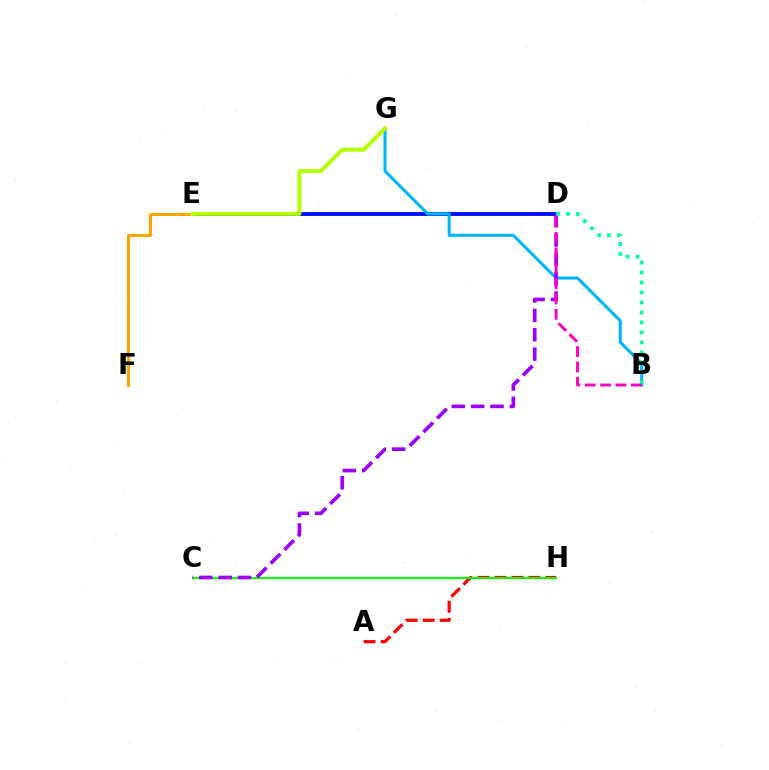{('D', 'E'): [{'color': '#0010ff', 'line_style': 'solid', 'thickness': 2.79}], ('E', 'F'): [{'color': '#ffa500', 'line_style': 'solid', 'thickness': 2.19}], ('B', 'G'): [{'color': '#00b5ff', 'line_style': 'solid', 'thickness': 2.2}], ('A', 'H'): [{'color': '#ff0000', 'line_style': 'dashed', 'thickness': 2.31}], ('E', 'G'): [{'color': '#b3ff00', 'line_style': 'solid', 'thickness': 2.83}], ('C', 'H'): [{'color': '#08ff00', 'line_style': 'solid', 'thickness': 1.5}], ('C', 'D'): [{'color': '#9b00ff', 'line_style': 'dashed', 'thickness': 2.63}], ('B', 'D'): [{'color': '#00ff9d', 'line_style': 'dotted', 'thickness': 2.71}, {'color': '#ff00bd', 'line_style': 'dashed', 'thickness': 2.09}]}